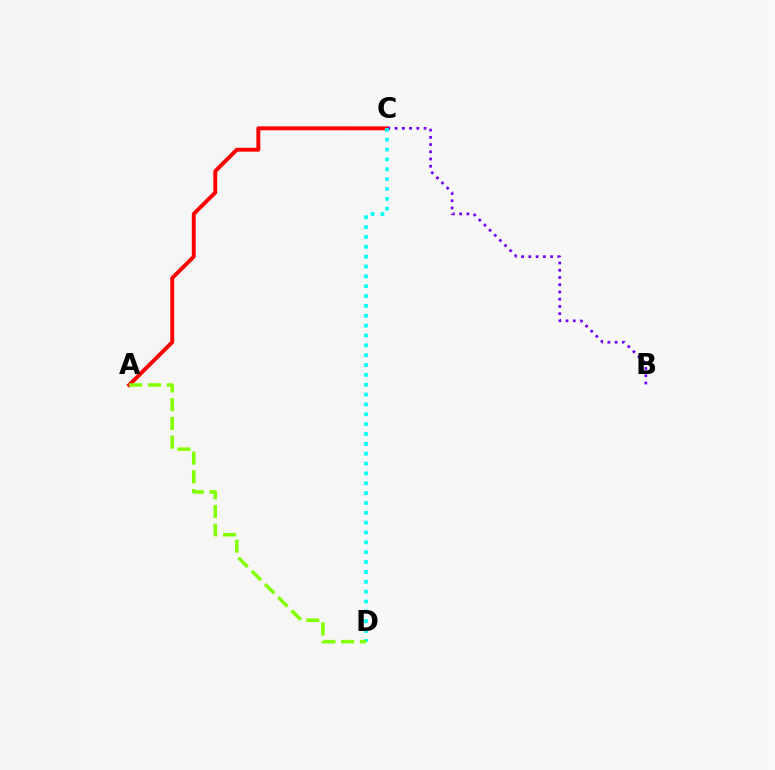{('A', 'C'): [{'color': '#ff0000', 'line_style': 'solid', 'thickness': 2.81}], ('B', 'C'): [{'color': '#7200ff', 'line_style': 'dotted', 'thickness': 1.97}], ('C', 'D'): [{'color': '#00fff6', 'line_style': 'dotted', 'thickness': 2.68}], ('A', 'D'): [{'color': '#84ff00', 'line_style': 'dashed', 'thickness': 2.55}]}